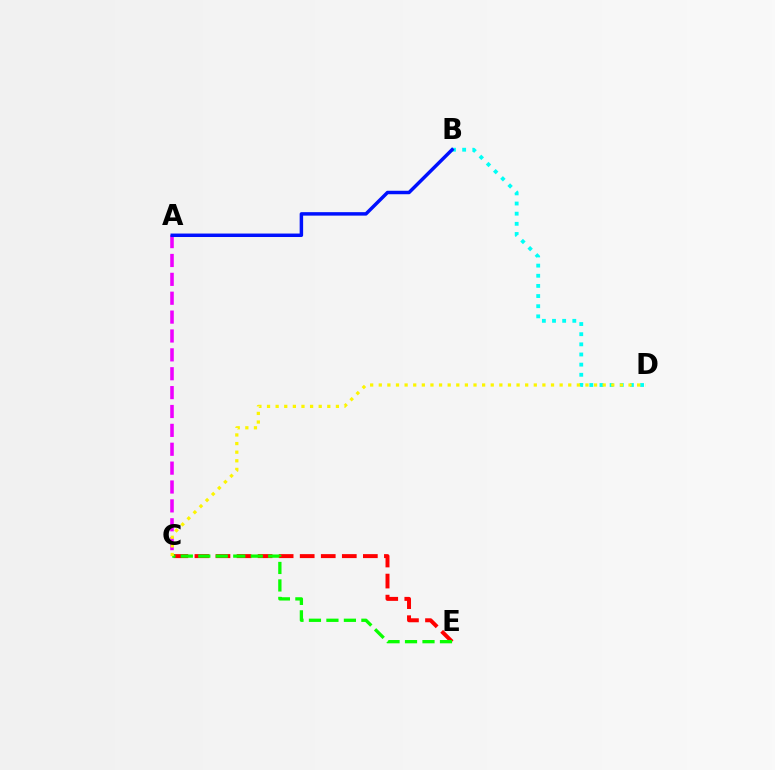{('C', 'E'): [{'color': '#ff0000', 'line_style': 'dashed', 'thickness': 2.86}, {'color': '#08ff00', 'line_style': 'dashed', 'thickness': 2.37}], ('B', 'D'): [{'color': '#00fff6', 'line_style': 'dotted', 'thickness': 2.76}], ('A', 'C'): [{'color': '#ee00ff', 'line_style': 'dashed', 'thickness': 2.56}], ('A', 'B'): [{'color': '#0010ff', 'line_style': 'solid', 'thickness': 2.5}], ('C', 'D'): [{'color': '#fcf500', 'line_style': 'dotted', 'thickness': 2.34}]}